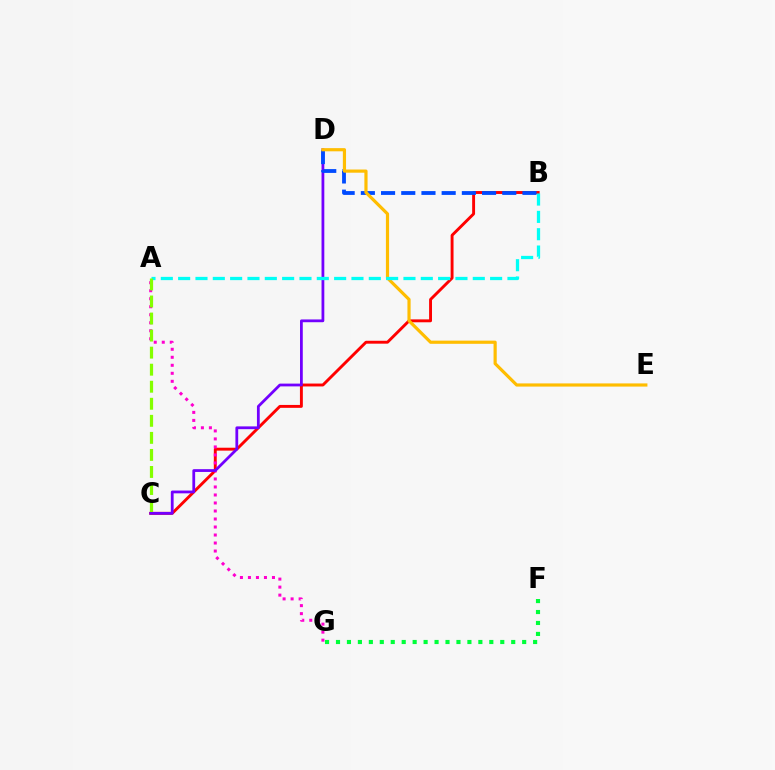{('B', 'C'): [{'color': '#ff0000', 'line_style': 'solid', 'thickness': 2.09}], ('A', 'G'): [{'color': '#ff00cf', 'line_style': 'dotted', 'thickness': 2.18}], ('C', 'D'): [{'color': '#7200ff', 'line_style': 'solid', 'thickness': 2.0}], ('B', 'D'): [{'color': '#004bff', 'line_style': 'dashed', 'thickness': 2.74}], ('D', 'E'): [{'color': '#ffbd00', 'line_style': 'solid', 'thickness': 2.29}], ('A', 'B'): [{'color': '#00fff6', 'line_style': 'dashed', 'thickness': 2.35}], ('F', 'G'): [{'color': '#00ff39', 'line_style': 'dotted', 'thickness': 2.98}], ('A', 'C'): [{'color': '#84ff00', 'line_style': 'dashed', 'thickness': 2.32}]}